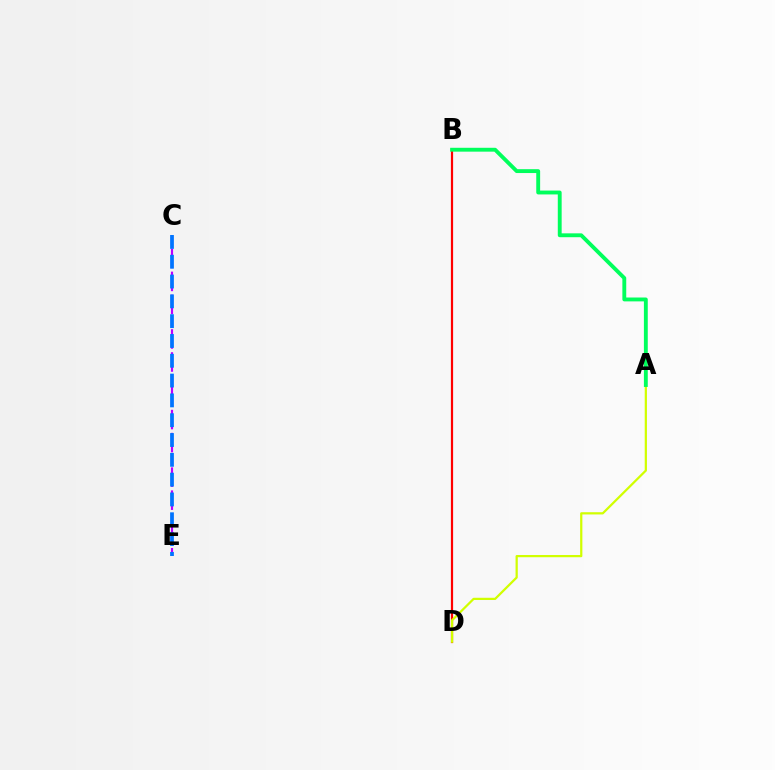{('C', 'E'): [{'color': '#b900ff', 'line_style': 'dashed', 'thickness': 1.56}, {'color': '#0074ff', 'line_style': 'dashed', 'thickness': 2.69}], ('B', 'D'): [{'color': '#ff0000', 'line_style': 'solid', 'thickness': 1.58}], ('A', 'D'): [{'color': '#d1ff00', 'line_style': 'solid', 'thickness': 1.61}], ('A', 'B'): [{'color': '#00ff5c', 'line_style': 'solid', 'thickness': 2.78}]}